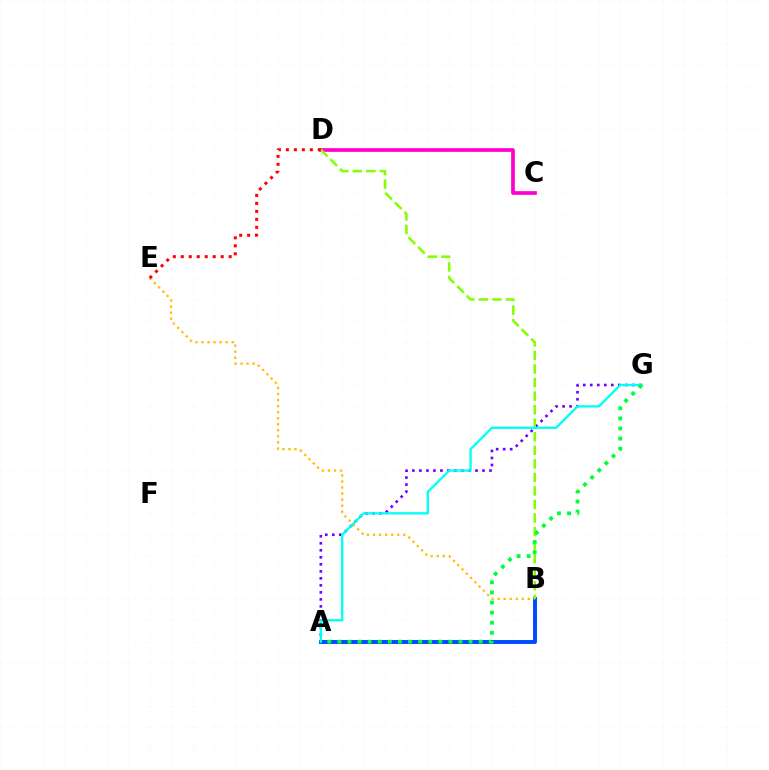{('A', 'G'): [{'color': '#7200ff', 'line_style': 'dotted', 'thickness': 1.9}, {'color': '#00fff6', 'line_style': 'solid', 'thickness': 1.66}, {'color': '#00ff39', 'line_style': 'dotted', 'thickness': 2.74}], ('C', 'D'): [{'color': '#ff00cf', 'line_style': 'solid', 'thickness': 2.67}], ('A', 'B'): [{'color': '#004bff', 'line_style': 'solid', 'thickness': 2.83}], ('B', 'E'): [{'color': '#ffbd00', 'line_style': 'dotted', 'thickness': 1.64}], ('B', 'D'): [{'color': '#84ff00', 'line_style': 'dashed', 'thickness': 1.84}], ('D', 'E'): [{'color': '#ff0000', 'line_style': 'dotted', 'thickness': 2.17}]}